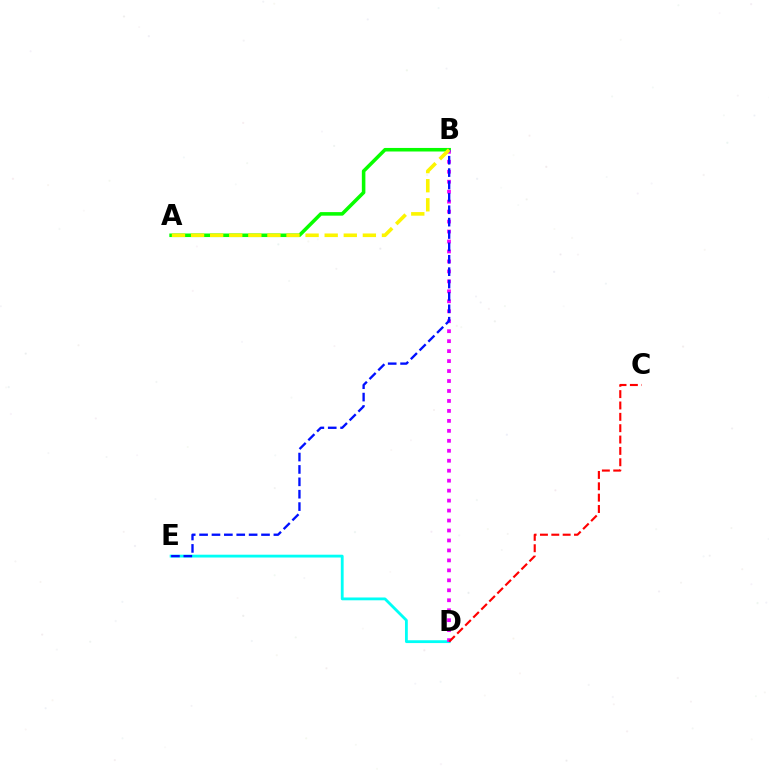{('D', 'E'): [{'color': '#00fff6', 'line_style': 'solid', 'thickness': 2.03}], ('A', 'B'): [{'color': '#08ff00', 'line_style': 'solid', 'thickness': 2.55}, {'color': '#fcf500', 'line_style': 'dashed', 'thickness': 2.59}], ('B', 'D'): [{'color': '#ee00ff', 'line_style': 'dotted', 'thickness': 2.71}], ('C', 'D'): [{'color': '#ff0000', 'line_style': 'dashed', 'thickness': 1.54}], ('B', 'E'): [{'color': '#0010ff', 'line_style': 'dashed', 'thickness': 1.68}]}